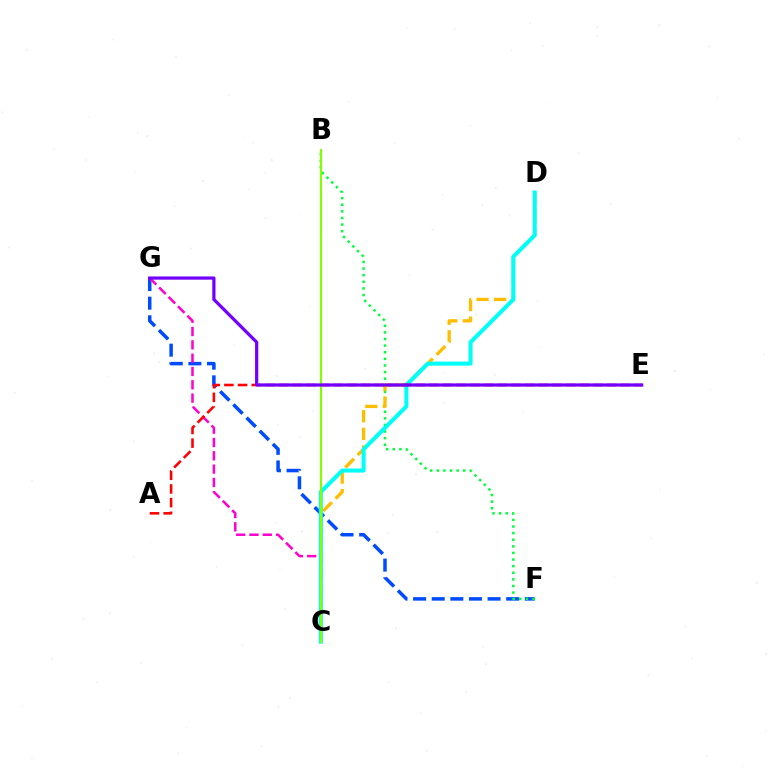{('F', 'G'): [{'color': '#004bff', 'line_style': 'dashed', 'thickness': 2.53}], ('B', 'F'): [{'color': '#00ff39', 'line_style': 'dotted', 'thickness': 1.8}], ('C', 'D'): [{'color': '#ffbd00', 'line_style': 'dashed', 'thickness': 2.39}, {'color': '#00fff6', 'line_style': 'solid', 'thickness': 2.9}], ('C', 'G'): [{'color': '#ff00cf', 'line_style': 'dashed', 'thickness': 1.81}], ('A', 'E'): [{'color': '#ff0000', 'line_style': 'dashed', 'thickness': 1.86}], ('B', 'C'): [{'color': '#84ff00', 'line_style': 'solid', 'thickness': 1.52}], ('E', 'G'): [{'color': '#7200ff', 'line_style': 'solid', 'thickness': 2.32}]}